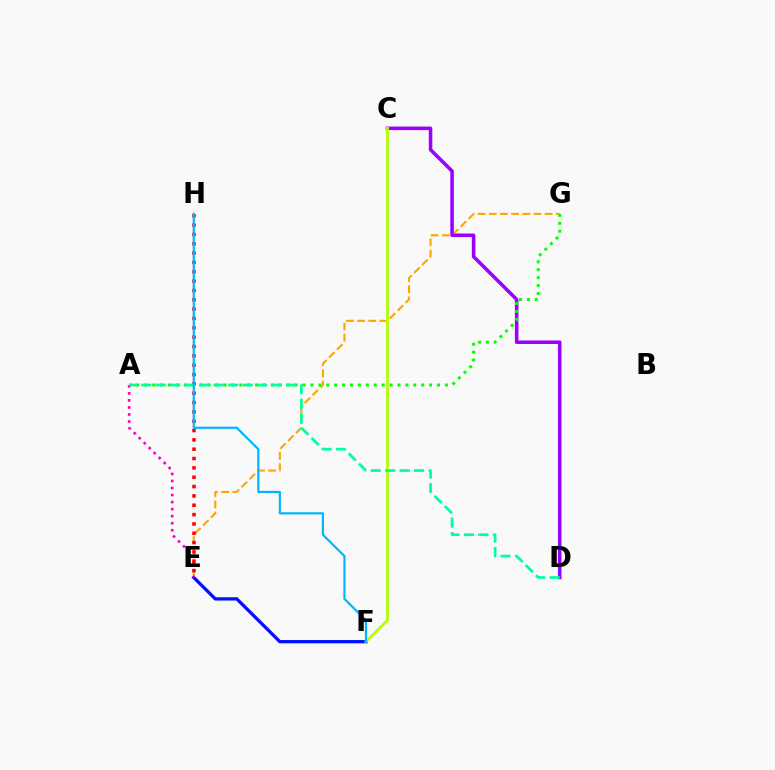{('E', 'G'): [{'color': '#ffa500', 'line_style': 'dashed', 'thickness': 1.52}], ('C', 'D'): [{'color': '#9b00ff', 'line_style': 'solid', 'thickness': 2.55}], ('E', 'F'): [{'color': '#0010ff', 'line_style': 'solid', 'thickness': 2.35}], ('A', 'G'): [{'color': '#08ff00', 'line_style': 'dotted', 'thickness': 2.15}], ('C', 'F'): [{'color': '#b3ff00', 'line_style': 'solid', 'thickness': 1.99}], ('A', 'E'): [{'color': '#ff00bd', 'line_style': 'dotted', 'thickness': 1.91}], ('E', 'H'): [{'color': '#ff0000', 'line_style': 'dotted', 'thickness': 2.54}], ('A', 'D'): [{'color': '#00ff9d', 'line_style': 'dashed', 'thickness': 1.97}], ('F', 'H'): [{'color': '#00b5ff', 'line_style': 'solid', 'thickness': 1.56}]}